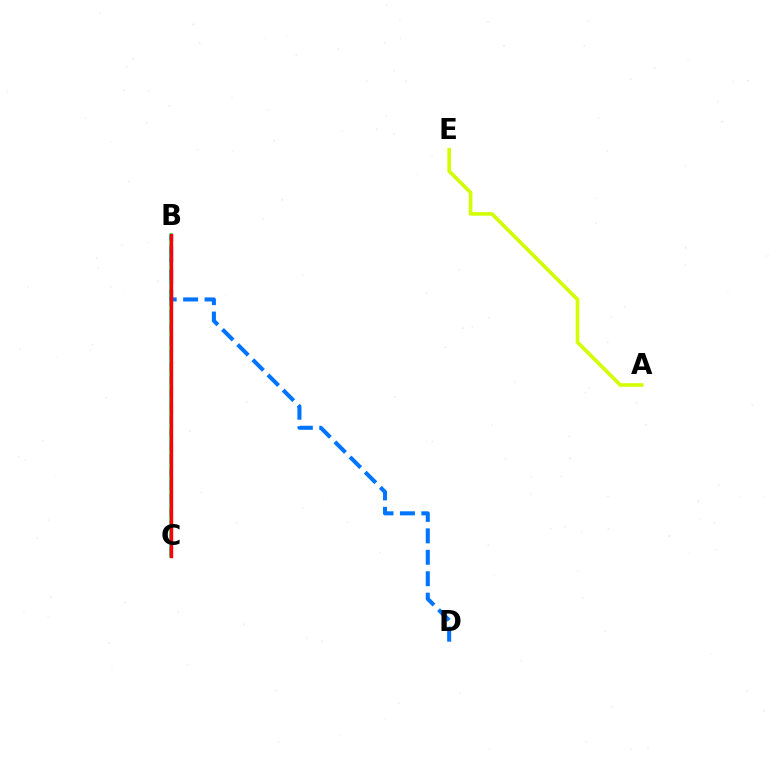{('B', 'D'): [{'color': '#0074ff', 'line_style': 'dashed', 'thickness': 2.91}], ('B', 'C'): [{'color': '#00ff5c', 'line_style': 'solid', 'thickness': 2.56}, {'color': '#b900ff', 'line_style': 'dashed', 'thickness': 1.79}, {'color': '#ff0000', 'line_style': 'solid', 'thickness': 2.44}], ('A', 'E'): [{'color': '#d1ff00', 'line_style': 'solid', 'thickness': 2.6}]}